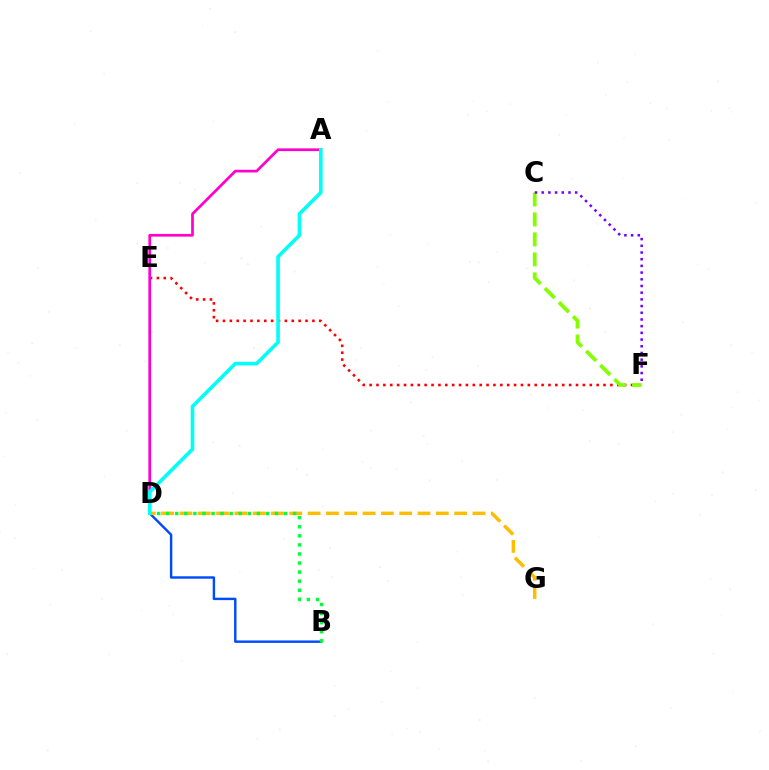{('E', 'F'): [{'color': '#ff0000', 'line_style': 'dotted', 'thickness': 1.87}], ('B', 'D'): [{'color': '#004bff', 'line_style': 'solid', 'thickness': 1.75}, {'color': '#00ff39', 'line_style': 'dotted', 'thickness': 2.46}], ('D', 'G'): [{'color': '#ffbd00', 'line_style': 'dashed', 'thickness': 2.49}], ('A', 'D'): [{'color': '#ff00cf', 'line_style': 'solid', 'thickness': 1.95}, {'color': '#00fff6', 'line_style': 'solid', 'thickness': 2.6}], ('C', 'F'): [{'color': '#84ff00', 'line_style': 'dashed', 'thickness': 2.71}, {'color': '#7200ff', 'line_style': 'dotted', 'thickness': 1.82}]}